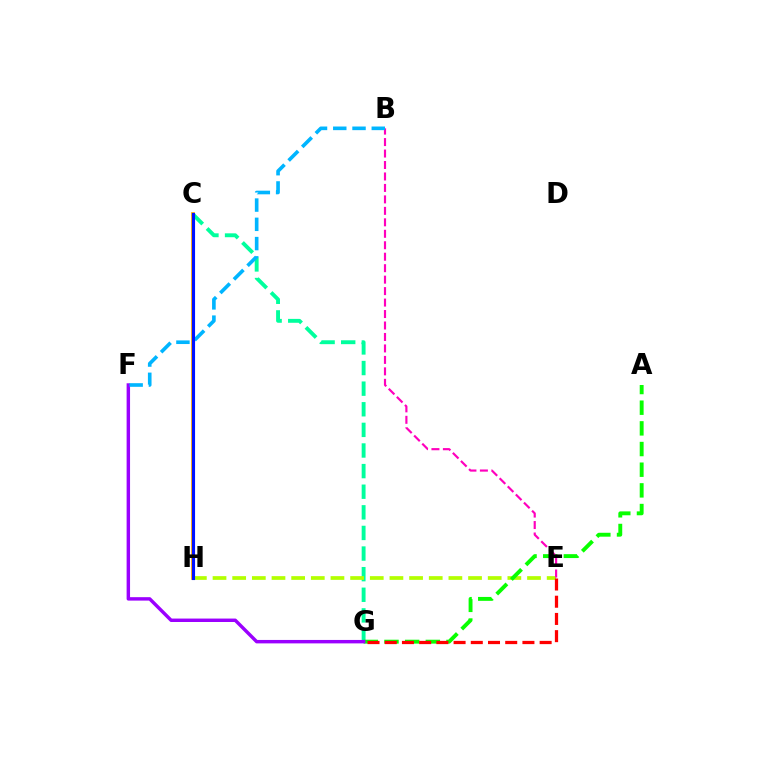{('C', 'G'): [{'color': '#00ff9d', 'line_style': 'dashed', 'thickness': 2.8}], ('E', 'H'): [{'color': '#b3ff00', 'line_style': 'dashed', 'thickness': 2.67}], ('A', 'G'): [{'color': '#08ff00', 'line_style': 'dashed', 'thickness': 2.81}], ('C', 'H'): [{'color': '#ffa500', 'line_style': 'solid', 'thickness': 2.7}, {'color': '#0010ff', 'line_style': 'solid', 'thickness': 2.24}], ('F', 'G'): [{'color': '#9b00ff', 'line_style': 'solid', 'thickness': 2.47}], ('E', 'G'): [{'color': '#ff0000', 'line_style': 'dashed', 'thickness': 2.34}], ('B', 'E'): [{'color': '#ff00bd', 'line_style': 'dashed', 'thickness': 1.56}], ('B', 'F'): [{'color': '#00b5ff', 'line_style': 'dashed', 'thickness': 2.62}]}